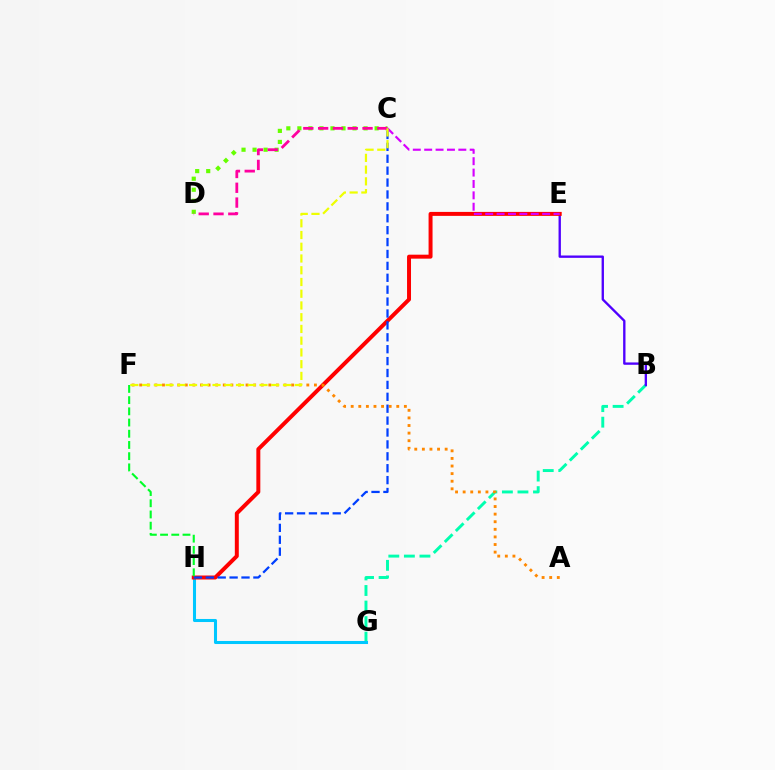{('B', 'G'): [{'color': '#00ffaf', 'line_style': 'dashed', 'thickness': 2.11}], ('C', 'D'): [{'color': '#66ff00', 'line_style': 'dotted', 'thickness': 3.0}, {'color': '#ff00a0', 'line_style': 'dashed', 'thickness': 2.01}], ('G', 'H'): [{'color': '#00c7ff', 'line_style': 'solid', 'thickness': 2.19}], ('B', 'E'): [{'color': '#4f00ff', 'line_style': 'solid', 'thickness': 1.69}], ('E', 'H'): [{'color': '#ff0000', 'line_style': 'solid', 'thickness': 2.86}], ('A', 'F'): [{'color': '#ff8800', 'line_style': 'dotted', 'thickness': 2.06}], ('C', 'E'): [{'color': '#d600ff', 'line_style': 'dashed', 'thickness': 1.55}], ('C', 'H'): [{'color': '#003fff', 'line_style': 'dashed', 'thickness': 1.62}], ('F', 'H'): [{'color': '#00ff27', 'line_style': 'dashed', 'thickness': 1.52}], ('C', 'F'): [{'color': '#eeff00', 'line_style': 'dashed', 'thickness': 1.6}]}